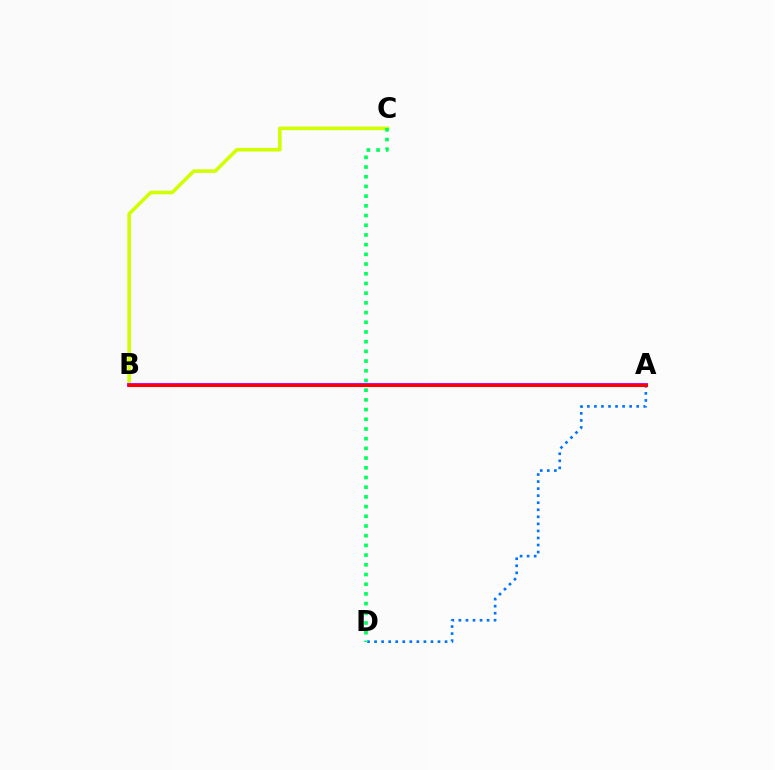{('A', 'D'): [{'color': '#0074ff', 'line_style': 'dotted', 'thickness': 1.92}], ('B', 'C'): [{'color': '#d1ff00', 'line_style': 'solid', 'thickness': 2.6}], ('A', 'B'): [{'color': '#b900ff', 'line_style': 'solid', 'thickness': 2.77}, {'color': '#ff0000', 'line_style': 'solid', 'thickness': 2.21}], ('C', 'D'): [{'color': '#00ff5c', 'line_style': 'dotted', 'thickness': 2.64}]}